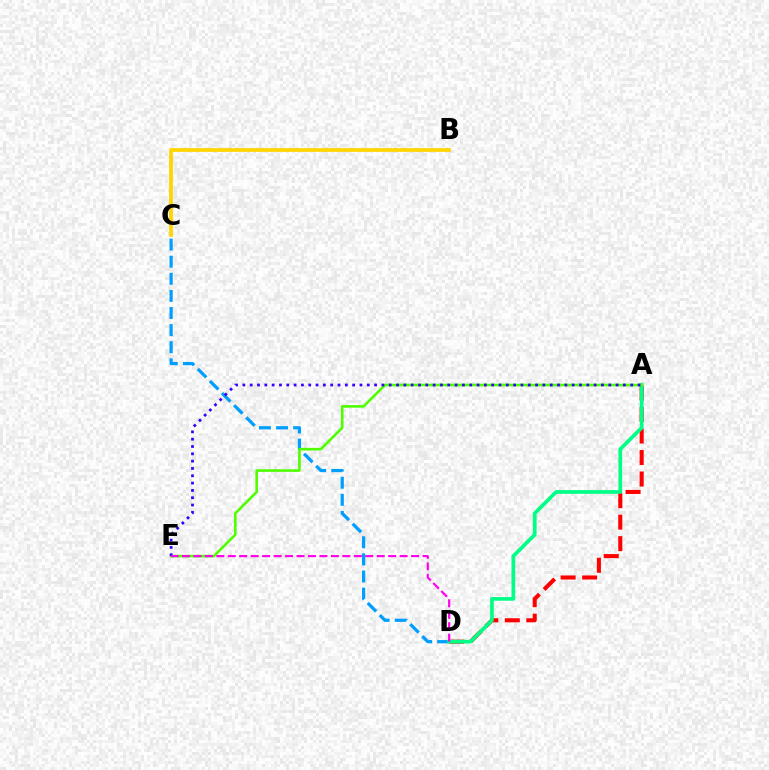{('C', 'D'): [{'color': '#009eff', 'line_style': 'dashed', 'thickness': 2.32}], ('A', 'D'): [{'color': '#ff0000', 'line_style': 'dashed', 'thickness': 2.92}, {'color': '#00ff86', 'line_style': 'solid', 'thickness': 2.67}], ('B', 'C'): [{'color': '#ffd500', 'line_style': 'solid', 'thickness': 2.72}], ('A', 'E'): [{'color': '#4fff00', 'line_style': 'solid', 'thickness': 1.88}, {'color': '#3700ff', 'line_style': 'dotted', 'thickness': 1.99}], ('D', 'E'): [{'color': '#ff00ed', 'line_style': 'dashed', 'thickness': 1.56}]}